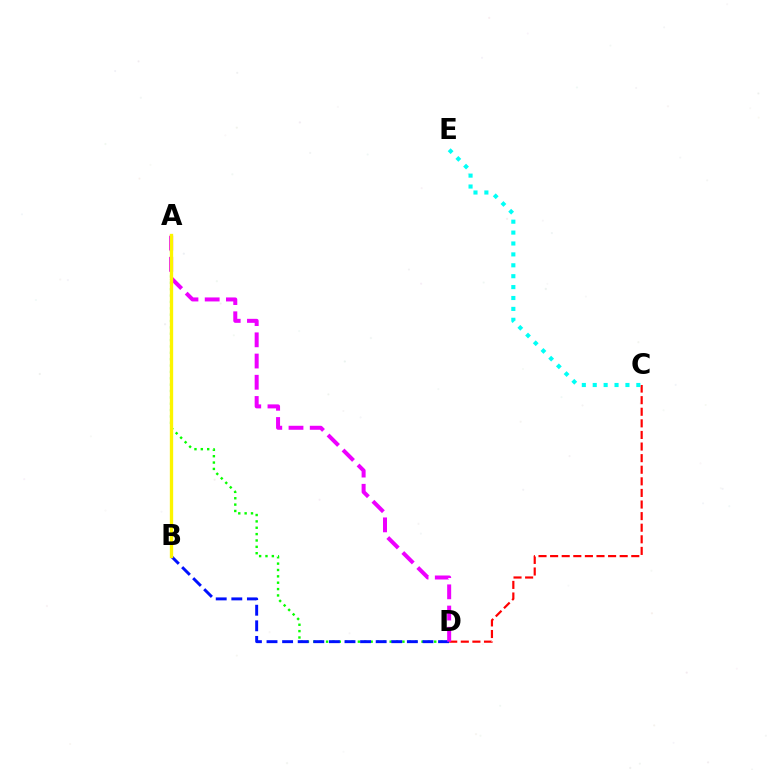{('C', 'D'): [{'color': '#ff0000', 'line_style': 'dashed', 'thickness': 1.58}], ('A', 'D'): [{'color': '#08ff00', 'line_style': 'dotted', 'thickness': 1.73}, {'color': '#ee00ff', 'line_style': 'dashed', 'thickness': 2.88}], ('B', 'D'): [{'color': '#0010ff', 'line_style': 'dashed', 'thickness': 2.12}], ('C', 'E'): [{'color': '#00fff6', 'line_style': 'dotted', 'thickness': 2.96}], ('A', 'B'): [{'color': '#fcf500', 'line_style': 'solid', 'thickness': 2.4}]}